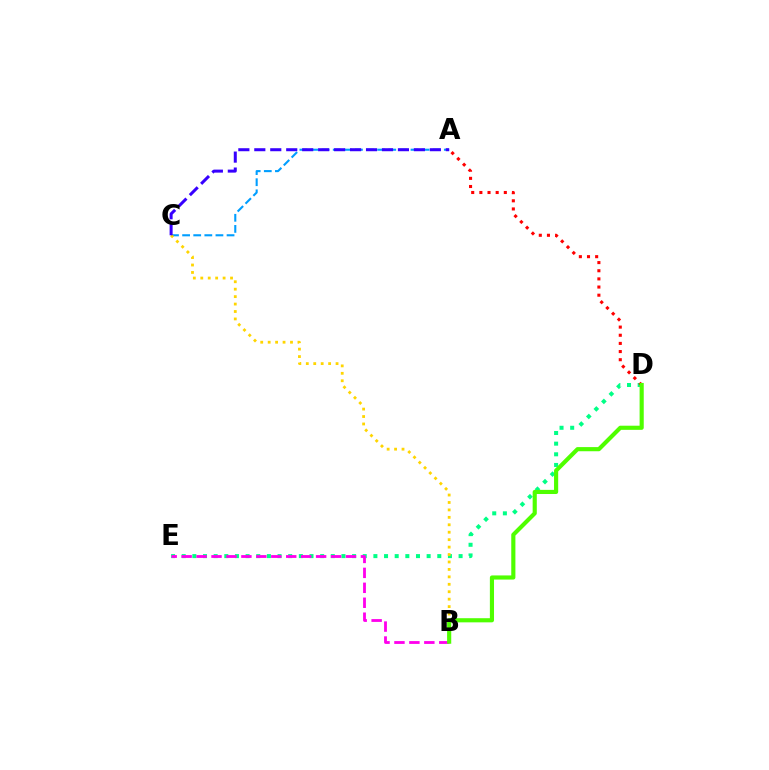{('A', 'C'): [{'color': '#009eff', 'line_style': 'dashed', 'thickness': 1.51}, {'color': '#3700ff', 'line_style': 'dashed', 'thickness': 2.17}], ('D', 'E'): [{'color': '#00ff86', 'line_style': 'dotted', 'thickness': 2.89}], ('B', 'C'): [{'color': '#ffd500', 'line_style': 'dotted', 'thickness': 2.02}], ('A', 'D'): [{'color': '#ff0000', 'line_style': 'dotted', 'thickness': 2.22}], ('B', 'E'): [{'color': '#ff00ed', 'line_style': 'dashed', 'thickness': 2.03}], ('B', 'D'): [{'color': '#4fff00', 'line_style': 'solid', 'thickness': 2.98}]}